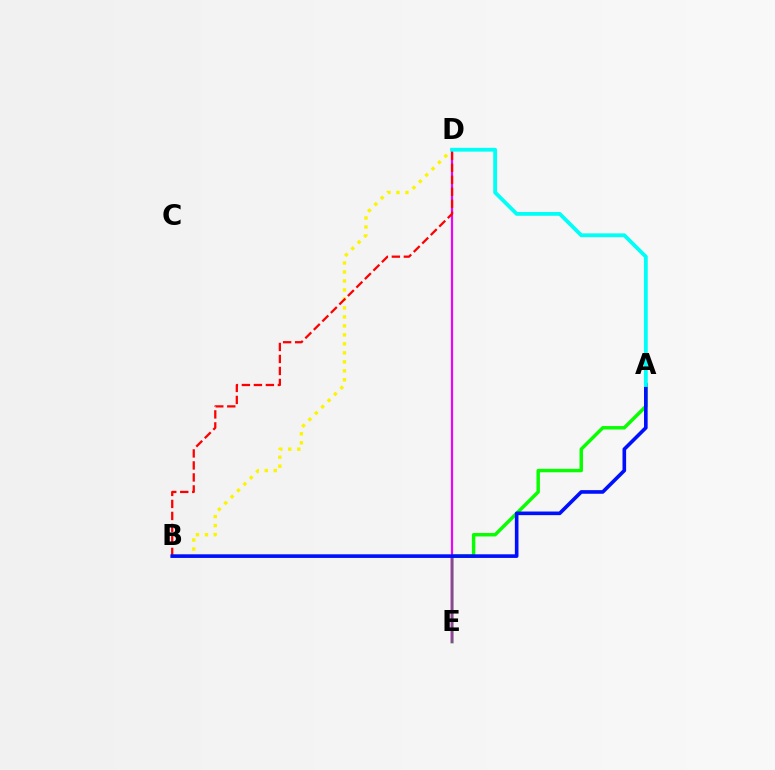{('B', 'D'): [{'color': '#fcf500', 'line_style': 'dotted', 'thickness': 2.44}, {'color': '#ff0000', 'line_style': 'dashed', 'thickness': 1.63}], ('A', 'E'): [{'color': '#08ff00', 'line_style': 'solid', 'thickness': 2.48}], ('D', 'E'): [{'color': '#ee00ff', 'line_style': 'solid', 'thickness': 1.57}], ('A', 'B'): [{'color': '#0010ff', 'line_style': 'solid', 'thickness': 2.61}], ('A', 'D'): [{'color': '#00fff6', 'line_style': 'solid', 'thickness': 2.74}]}